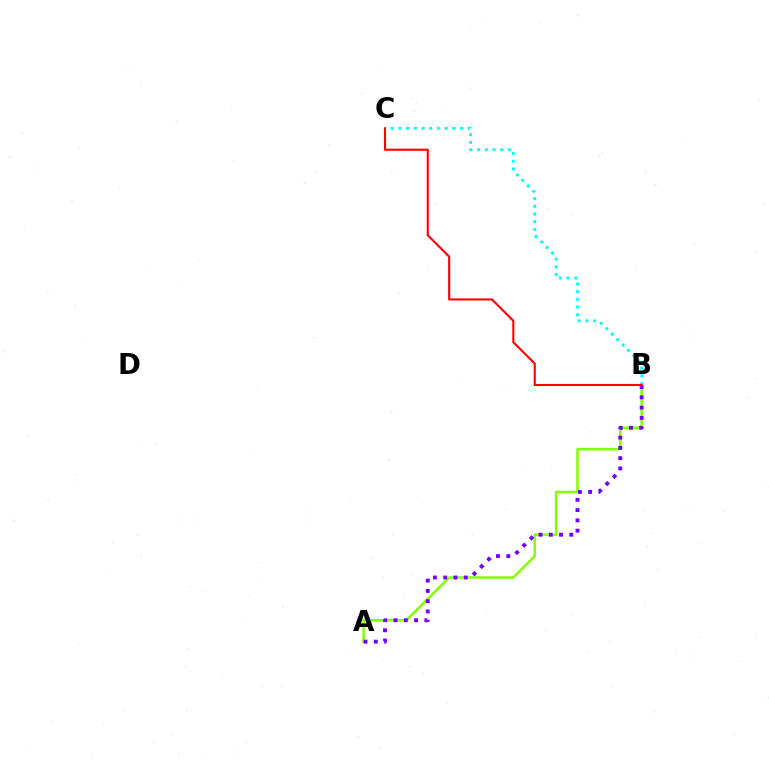{('A', 'B'): [{'color': '#84ff00', 'line_style': 'solid', 'thickness': 1.82}, {'color': '#7200ff', 'line_style': 'dotted', 'thickness': 2.79}], ('B', 'C'): [{'color': '#00fff6', 'line_style': 'dotted', 'thickness': 2.09}, {'color': '#ff0000', 'line_style': 'solid', 'thickness': 1.51}]}